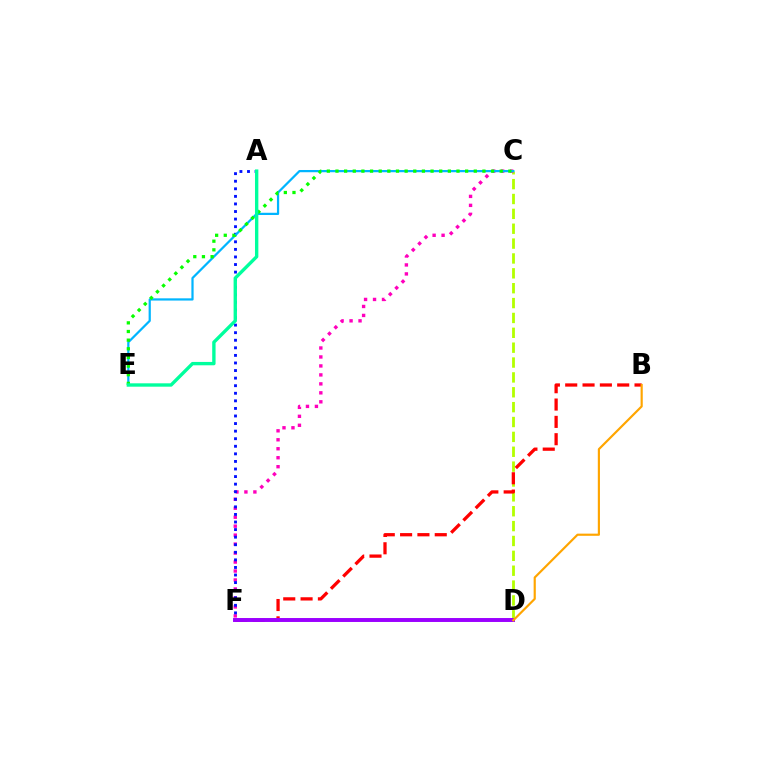{('C', 'D'): [{'color': '#b3ff00', 'line_style': 'dashed', 'thickness': 2.02}], ('B', 'F'): [{'color': '#ff0000', 'line_style': 'dashed', 'thickness': 2.35}], ('C', 'F'): [{'color': '#ff00bd', 'line_style': 'dotted', 'thickness': 2.44}], ('A', 'F'): [{'color': '#0010ff', 'line_style': 'dotted', 'thickness': 2.06}], ('C', 'E'): [{'color': '#00b5ff', 'line_style': 'solid', 'thickness': 1.6}, {'color': '#08ff00', 'line_style': 'dotted', 'thickness': 2.35}], ('D', 'F'): [{'color': '#9b00ff', 'line_style': 'solid', 'thickness': 2.83}], ('A', 'E'): [{'color': '#00ff9d', 'line_style': 'solid', 'thickness': 2.42}], ('B', 'D'): [{'color': '#ffa500', 'line_style': 'solid', 'thickness': 1.56}]}